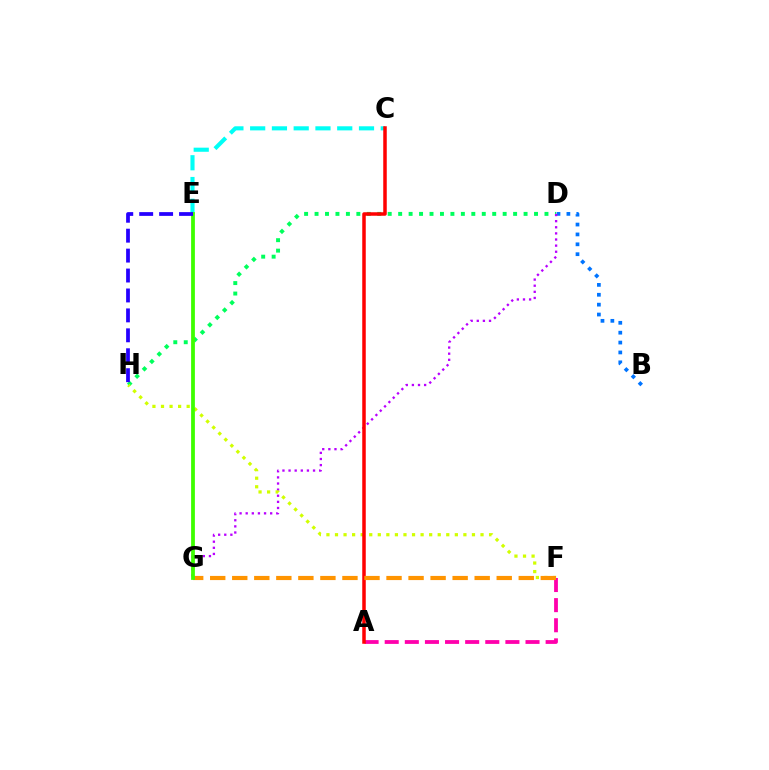{('B', 'D'): [{'color': '#0074ff', 'line_style': 'dotted', 'thickness': 2.69}], ('D', 'H'): [{'color': '#00ff5c', 'line_style': 'dotted', 'thickness': 2.84}], ('D', 'G'): [{'color': '#b900ff', 'line_style': 'dotted', 'thickness': 1.66}], ('F', 'H'): [{'color': '#d1ff00', 'line_style': 'dotted', 'thickness': 2.33}], ('A', 'F'): [{'color': '#ff00ac', 'line_style': 'dashed', 'thickness': 2.73}], ('C', 'E'): [{'color': '#00fff6', 'line_style': 'dashed', 'thickness': 2.96}], ('A', 'C'): [{'color': '#ff0000', 'line_style': 'solid', 'thickness': 2.52}], ('F', 'G'): [{'color': '#ff9400', 'line_style': 'dashed', 'thickness': 2.99}], ('E', 'G'): [{'color': '#3dff00', 'line_style': 'solid', 'thickness': 2.72}], ('E', 'H'): [{'color': '#2500ff', 'line_style': 'dashed', 'thickness': 2.71}]}